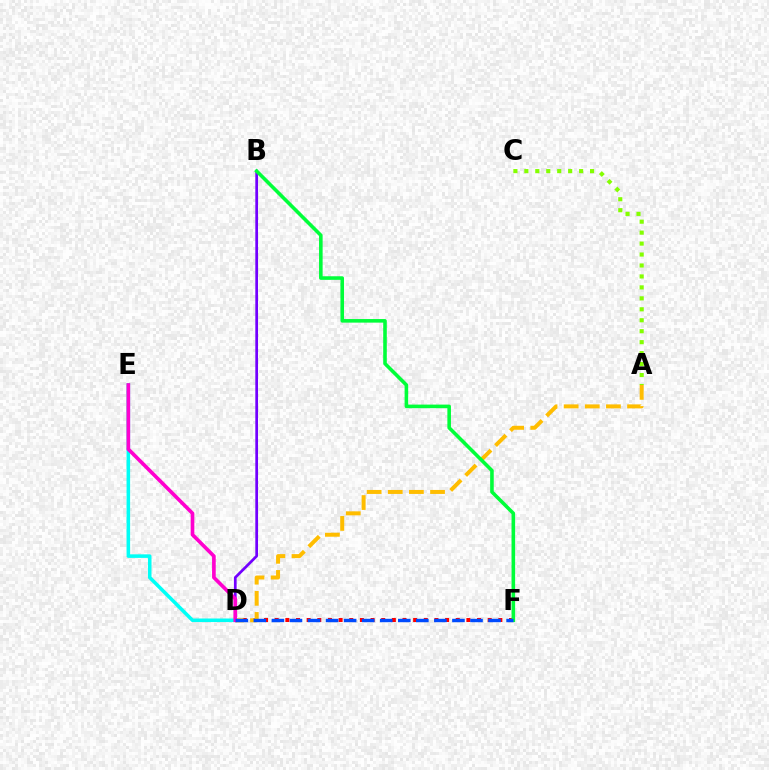{('D', 'F'): [{'color': '#ff0000', 'line_style': 'dotted', 'thickness': 2.89}, {'color': '#004bff', 'line_style': 'dashed', 'thickness': 2.45}], ('B', 'D'): [{'color': '#7200ff', 'line_style': 'solid', 'thickness': 1.96}], ('A', 'C'): [{'color': '#84ff00', 'line_style': 'dotted', 'thickness': 2.98}], ('A', 'D'): [{'color': '#ffbd00', 'line_style': 'dashed', 'thickness': 2.87}], ('D', 'E'): [{'color': '#00fff6', 'line_style': 'solid', 'thickness': 2.56}, {'color': '#ff00cf', 'line_style': 'solid', 'thickness': 2.63}], ('B', 'F'): [{'color': '#00ff39', 'line_style': 'solid', 'thickness': 2.58}]}